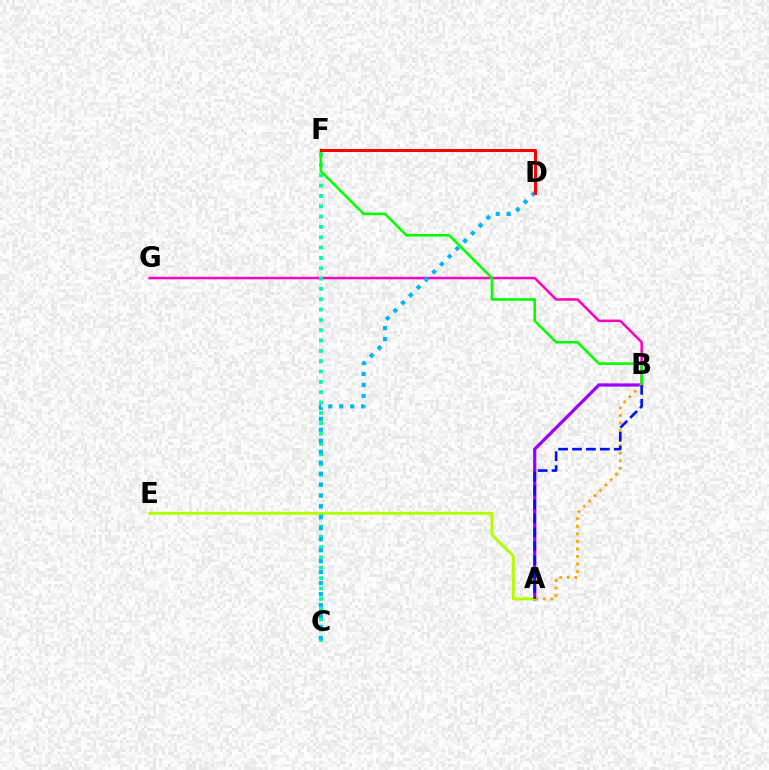{('A', 'B'): [{'color': '#9b00ff', 'line_style': 'solid', 'thickness': 2.33}, {'color': '#ffa500', 'line_style': 'dotted', 'thickness': 2.06}, {'color': '#0010ff', 'line_style': 'dashed', 'thickness': 1.89}], ('B', 'G'): [{'color': '#ff00bd', 'line_style': 'solid', 'thickness': 1.81}], ('A', 'E'): [{'color': '#b3ff00', 'line_style': 'solid', 'thickness': 2.1}], ('C', 'F'): [{'color': '#00ff9d', 'line_style': 'dotted', 'thickness': 2.81}], ('B', 'F'): [{'color': '#08ff00', 'line_style': 'solid', 'thickness': 1.87}], ('C', 'D'): [{'color': '#00b5ff', 'line_style': 'dotted', 'thickness': 2.98}], ('D', 'F'): [{'color': '#ff0000', 'line_style': 'solid', 'thickness': 2.16}]}